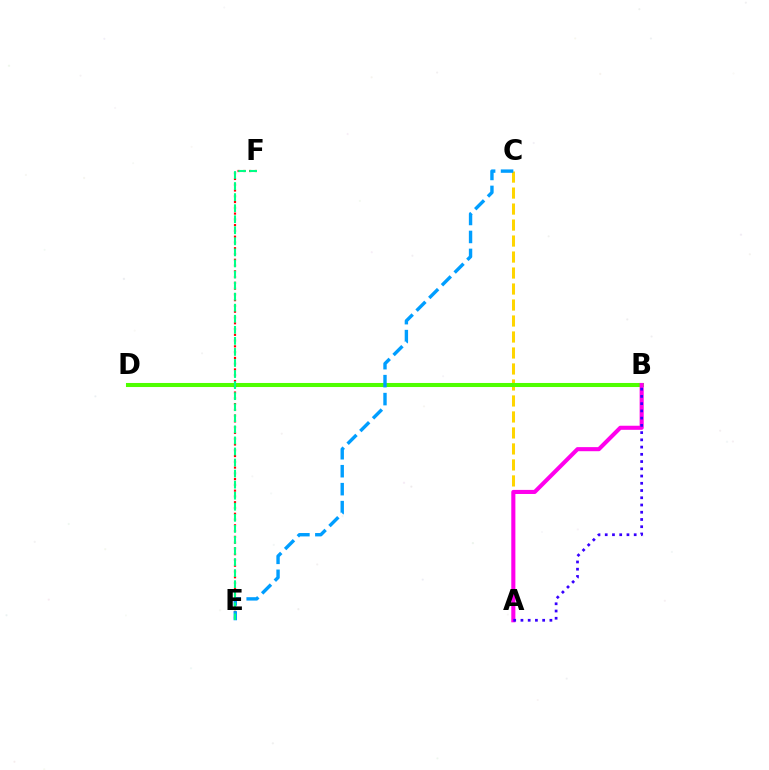{('A', 'C'): [{'color': '#ffd500', 'line_style': 'dashed', 'thickness': 2.17}], ('B', 'D'): [{'color': '#4fff00', 'line_style': 'solid', 'thickness': 2.92}], ('A', 'B'): [{'color': '#ff00ed', 'line_style': 'solid', 'thickness': 2.94}, {'color': '#3700ff', 'line_style': 'dotted', 'thickness': 1.97}], ('E', 'F'): [{'color': '#ff0000', 'line_style': 'dotted', 'thickness': 1.57}, {'color': '#00ff86', 'line_style': 'dashed', 'thickness': 1.5}], ('C', 'E'): [{'color': '#009eff', 'line_style': 'dashed', 'thickness': 2.44}]}